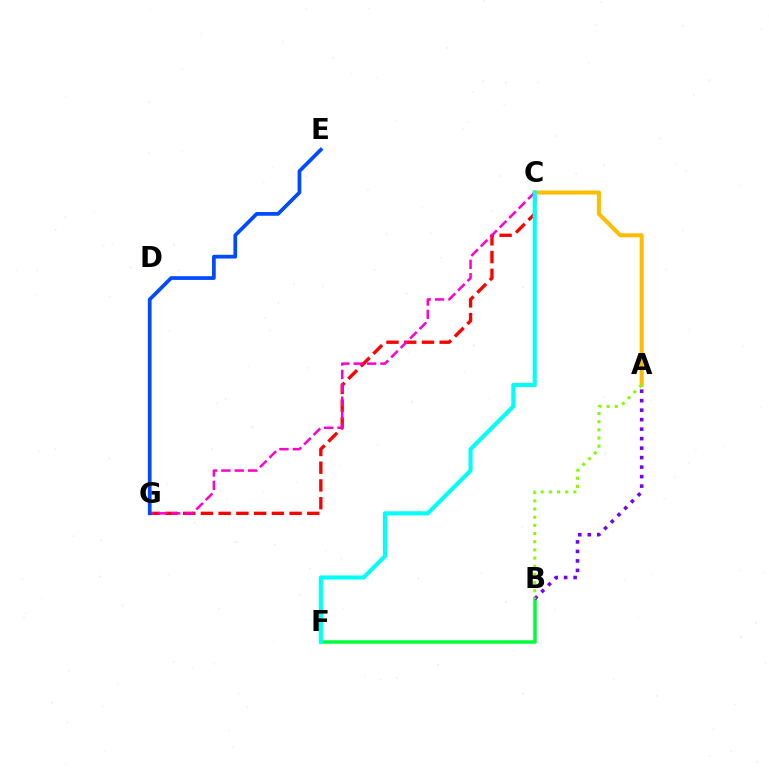{('C', 'G'): [{'color': '#ff0000', 'line_style': 'dashed', 'thickness': 2.41}, {'color': '#ff00cf', 'line_style': 'dashed', 'thickness': 1.82}], ('A', 'C'): [{'color': '#ffbd00', 'line_style': 'solid', 'thickness': 2.9}], ('B', 'F'): [{'color': '#00ff39', 'line_style': 'solid', 'thickness': 2.52}], ('A', 'B'): [{'color': '#7200ff', 'line_style': 'dotted', 'thickness': 2.58}, {'color': '#84ff00', 'line_style': 'dotted', 'thickness': 2.22}], ('C', 'F'): [{'color': '#00fff6', 'line_style': 'solid', 'thickness': 2.96}], ('E', 'G'): [{'color': '#004bff', 'line_style': 'solid', 'thickness': 2.68}]}